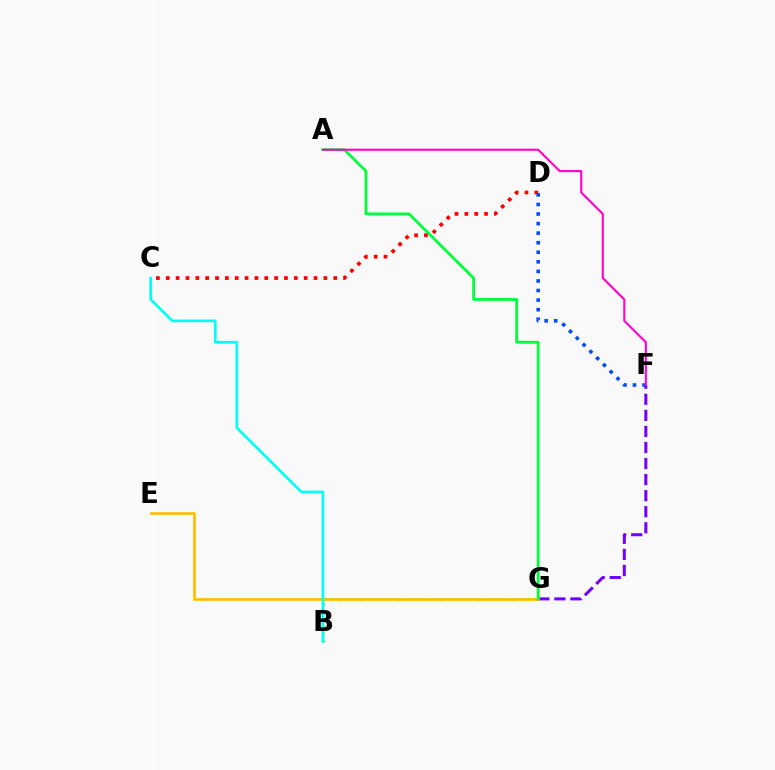{('F', 'G'): [{'color': '#7200ff', 'line_style': 'dashed', 'thickness': 2.18}], ('B', 'G'): [{'color': '#84ff00', 'line_style': 'dotted', 'thickness': 1.97}], ('E', 'G'): [{'color': '#ffbd00', 'line_style': 'solid', 'thickness': 1.91}], ('B', 'C'): [{'color': '#00fff6', 'line_style': 'solid', 'thickness': 1.93}], ('A', 'G'): [{'color': '#00ff39', 'line_style': 'solid', 'thickness': 2.01}], ('C', 'D'): [{'color': '#ff0000', 'line_style': 'dotted', 'thickness': 2.68}], ('D', 'F'): [{'color': '#004bff', 'line_style': 'dotted', 'thickness': 2.6}], ('A', 'F'): [{'color': '#ff00cf', 'line_style': 'solid', 'thickness': 1.51}]}